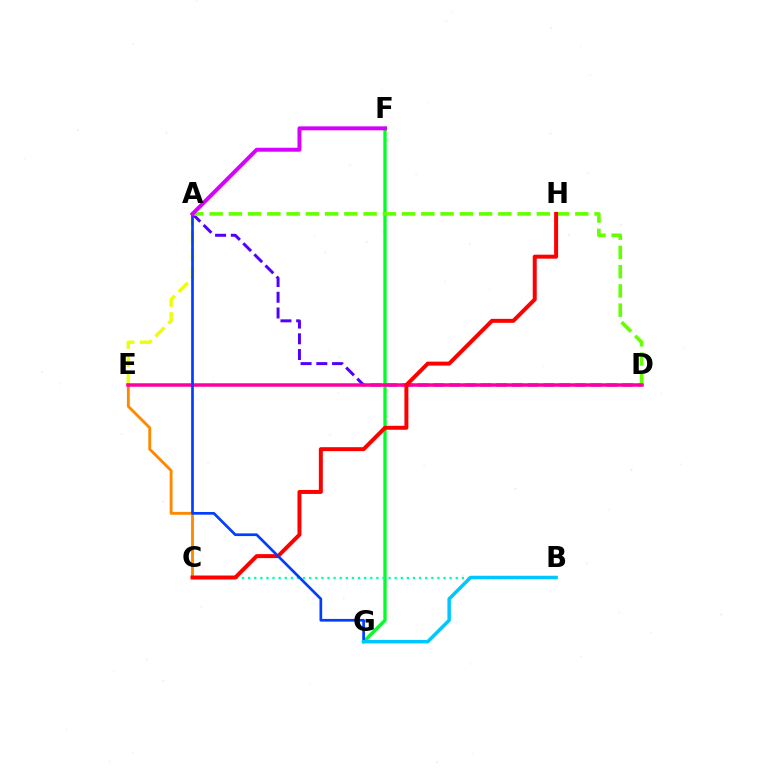{('A', 'E'): [{'color': '#eeff00', 'line_style': 'dashed', 'thickness': 2.46}], ('A', 'D'): [{'color': '#4f00ff', 'line_style': 'dashed', 'thickness': 2.14}, {'color': '#66ff00', 'line_style': 'dashed', 'thickness': 2.61}], ('F', 'G'): [{'color': '#00ff27', 'line_style': 'solid', 'thickness': 2.39}], ('C', 'E'): [{'color': '#ff8800', 'line_style': 'solid', 'thickness': 2.06}], ('D', 'E'): [{'color': '#ff00a0', 'line_style': 'solid', 'thickness': 2.52}], ('B', 'C'): [{'color': '#00ffaf', 'line_style': 'dotted', 'thickness': 1.66}], ('C', 'H'): [{'color': '#ff0000', 'line_style': 'solid', 'thickness': 2.86}], ('A', 'G'): [{'color': '#003fff', 'line_style': 'solid', 'thickness': 1.94}], ('B', 'G'): [{'color': '#00c7ff', 'line_style': 'solid', 'thickness': 2.52}], ('A', 'F'): [{'color': '#d600ff', 'line_style': 'solid', 'thickness': 2.85}]}